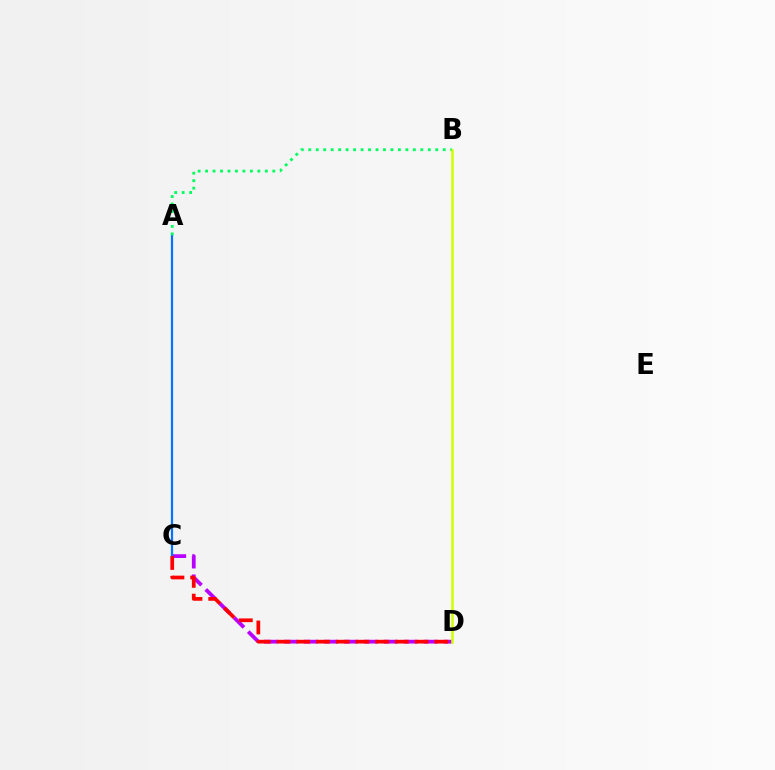{('C', 'D'): [{'color': '#b900ff', 'line_style': 'dashed', 'thickness': 2.71}, {'color': '#ff0000', 'line_style': 'dashed', 'thickness': 2.68}], ('A', 'C'): [{'color': '#0074ff', 'line_style': 'solid', 'thickness': 1.6}], ('A', 'B'): [{'color': '#00ff5c', 'line_style': 'dotted', 'thickness': 2.03}], ('B', 'D'): [{'color': '#d1ff00', 'line_style': 'solid', 'thickness': 1.84}]}